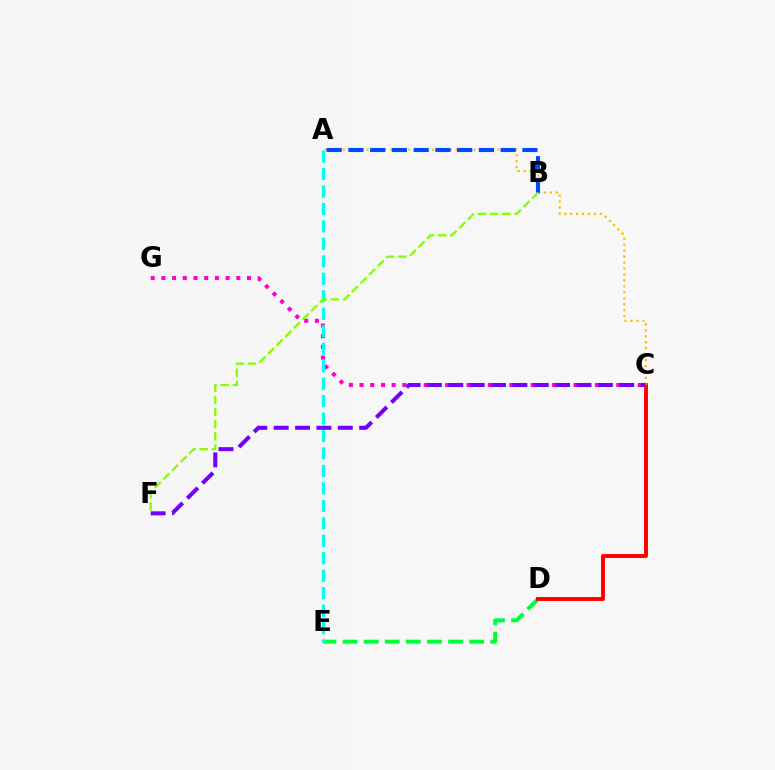{('D', 'E'): [{'color': '#00ff39', 'line_style': 'dashed', 'thickness': 2.87}], ('C', 'G'): [{'color': '#ff00cf', 'line_style': 'dotted', 'thickness': 2.91}], ('A', 'E'): [{'color': '#00fff6', 'line_style': 'dashed', 'thickness': 2.37}], ('C', 'D'): [{'color': '#ff0000', 'line_style': 'solid', 'thickness': 2.81}], ('A', 'C'): [{'color': '#ffbd00', 'line_style': 'dotted', 'thickness': 1.62}], ('A', 'B'): [{'color': '#004bff', 'line_style': 'dashed', 'thickness': 2.95}], ('C', 'F'): [{'color': '#7200ff', 'line_style': 'dashed', 'thickness': 2.9}], ('B', 'F'): [{'color': '#84ff00', 'line_style': 'dashed', 'thickness': 1.65}]}